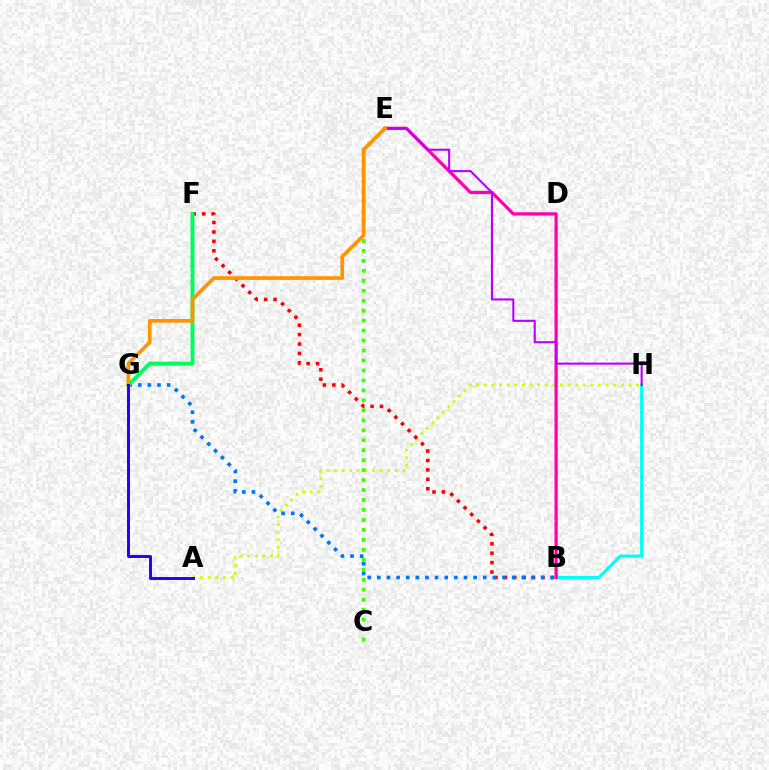{('B', 'H'): [{'color': '#00fff6', 'line_style': 'solid', 'thickness': 2.27}], ('A', 'H'): [{'color': '#d1ff00', 'line_style': 'dotted', 'thickness': 2.07}], ('C', 'E'): [{'color': '#3dff00', 'line_style': 'dotted', 'thickness': 2.71}], ('B', 'F'): [{'color': '#ff0000', 'line_style': 'dotted', 'thickness': 2.56}], ('B', 'G'): [{'color': '#0074ff', 'line_style': 'dotted', 'thickness': 2.62}], ('F', 'G'): [{'color': '#00ff5c', 'line_style': 'solid', 'thickness': 2.84}], ('B', 'E'): [{'color': '#ff00ac', 'line_style': 'solid', 'thickness': 2.33}], ('E', 'H'): [{'color': '#b900ff', 'line_style': 'solid', 'thickness': 1.5}], ('E', 'G'): [{'color': '#ff9400', 'line_style': 'solid', 'thickness': 2.65}], ('A', 'G'): [{'color': '#2500ff', 'line_style': 'solid', 'thickness': 2.13}]}